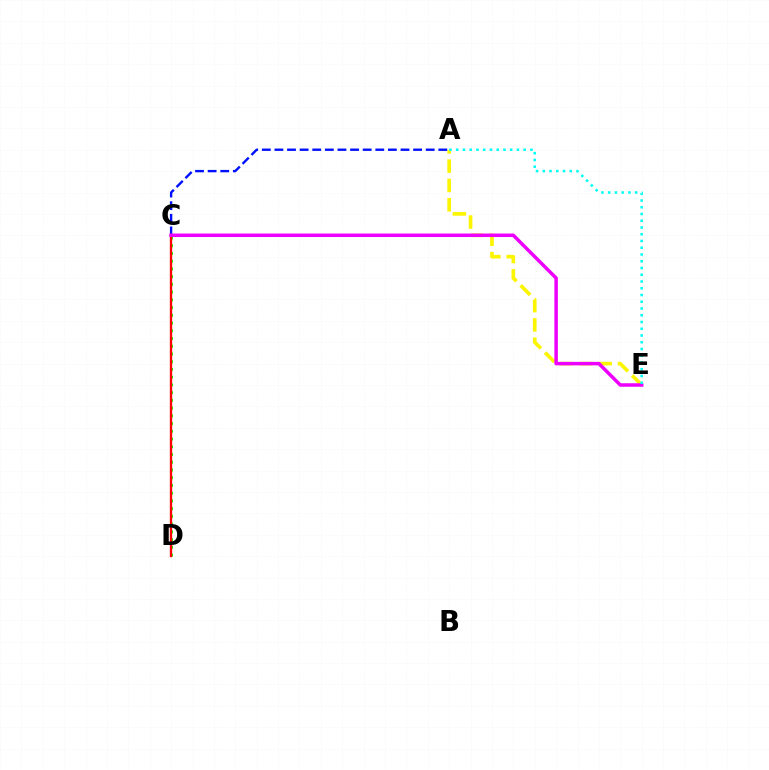{('A', 'E'): [{'color': '#fcf500', 'line_style': 'dashed', 'thickness': 2.62}, {'color': '#00fff6', 'line_style': 'dotted', 'thickness': 1.83}], ('C', 'D'): [{'color': '#08ff00', 'line_style': 'dotted', 'thickness': 2.1}, {'color': '#ff0000', 'line_style': 'solid', 'thickness': 1.67}], ('A', 'C'): [{'color': '#0010ff', 'line_style': 'dashed', 'thickness': 1.71}], ('C', 'E'): [{'color': '#ee00ff', 'line_style': 'solid', 'thickness': 2.52}]}